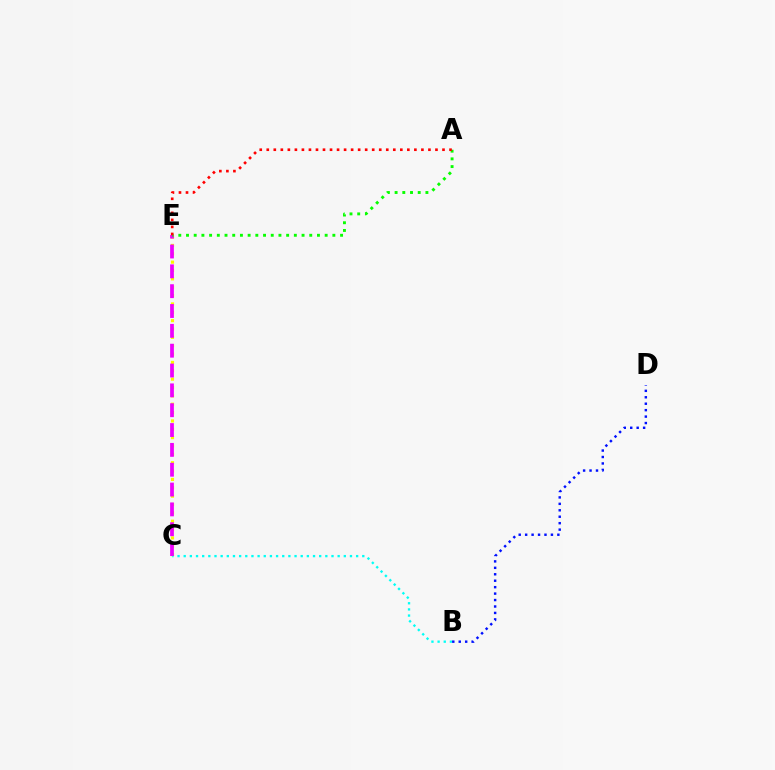{('C', 'E'): [{'color': '#fcf500', 'line_style': 'dotted', 'thickness': 2.27}, {'color': '#ee00ff', 'line_style': 'dashed', 'thickness': 2.7}], ('B', 'C'): [{'color': '#00fff6', 'line_style': 'dotted', 'thickness': 1.67}], ('B', 'D'): [{'color': '#0010ff', 'line_style': 'dotted', 'thickness': 1.75}], ('A', 'E'): [{'color': '#08ff00', 'line_style': 'dotted', 'thickness': 2.09}, {'color': '#ff0000', 'line_style': 'dotted', 'thickness': 1.91}]}